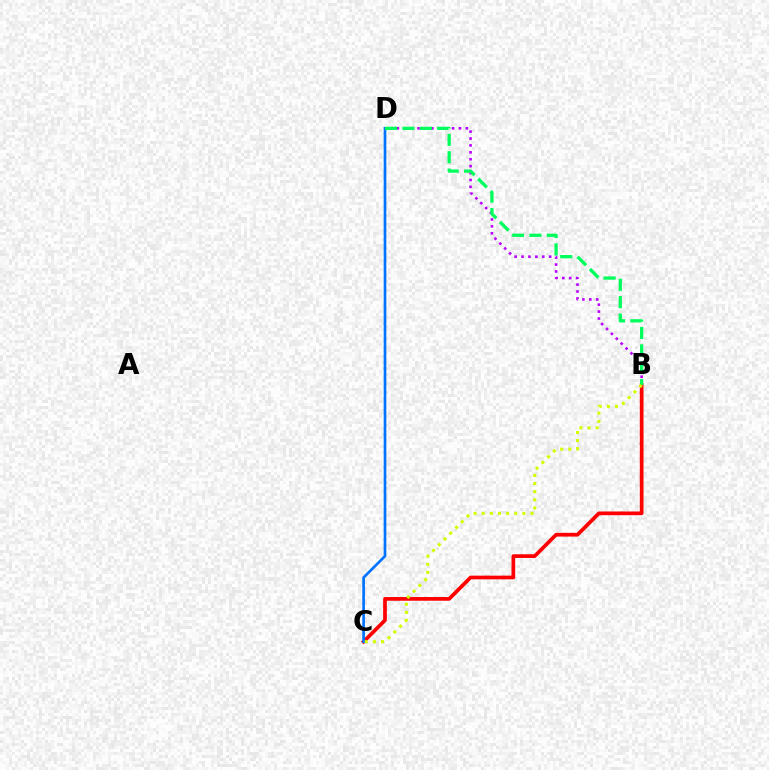{('B', 'D'): [{'color': '#b900ff', 'line_style': 'dotted', 'thickness': 1.88}, {'color': '#00ff5c', 'line_style': 'dashed', 'thickness': 2.36}], ('B', 'C'): [{'color': '#ff0000', 'line_style': 'solid', 'thickness': 2.67}, {'color': '#d1ff00', 'line_style': 'dotted', 'thickness': 2.21}], ('C', 'D'): [{'color': '#0074ff', 'line_style': 'solid', 'thickness': 1.93}]}